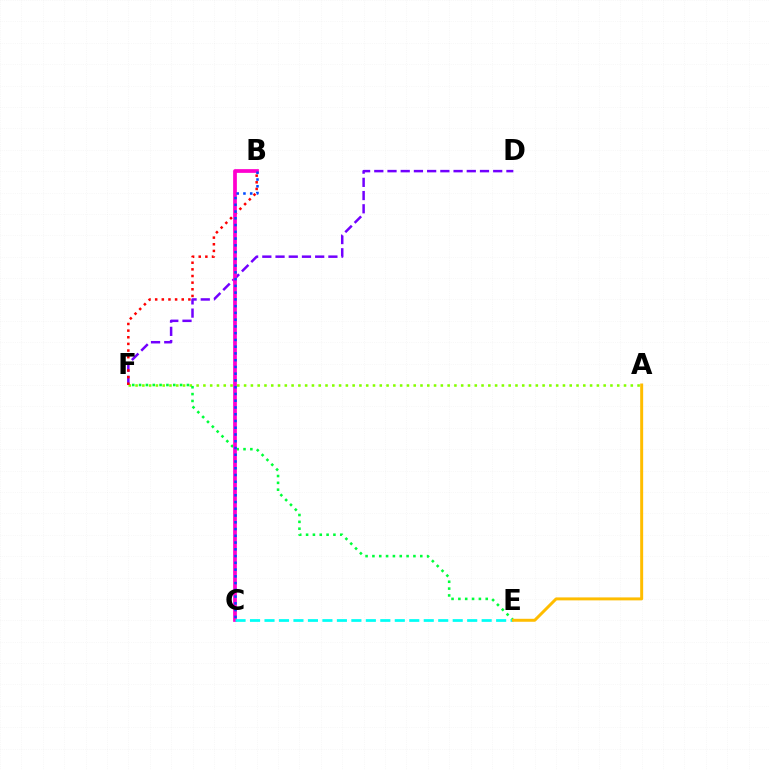{('D', 'F'): [{'color': '#7200ff', 'line_style': 'dashed', 'thickness': 1.8}], ('A', 'F'): [{'color': '#84ff00', 'line_style': 'dotted', 'thickness': 1.84}], ('E', 'F'): [{'color': '#00ff39', 'line_style': 'dotted', 'thickness': 1.86}], ('B', 'F'): [{'color': '#ff0000', 'line_style': 'dotted', 'thickness': 1.8}], ('B', 'C'): [{'color': '#ff00cf', 'line_style': 'solid', 'thickness': 2.69}, {'color': '#004bff', 'line_style': 'dotted', 'thickness': 1.84}], ('C', 'E'): [{'color': '#00fff6', 'line_style': 'dashed', 'thickness': 1.97}], ('A', 'E'): [{'color': '#ffbd00', 'line_style': 'solid', 'thickness': 2.14}]}